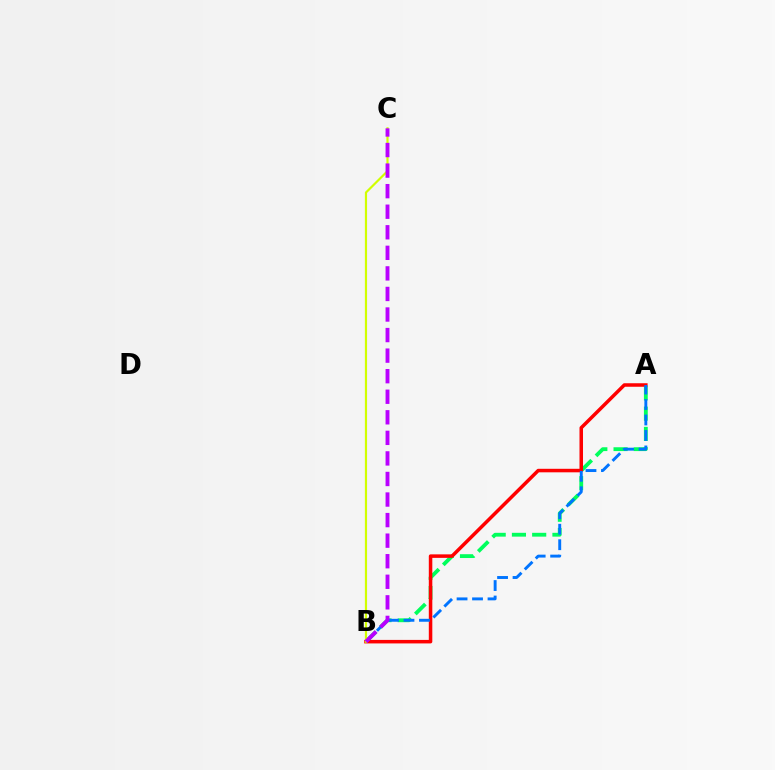{('A', 'B'): [{'color': '#00ff5c', 'line_style': 'dashed', 'thickness': 2.75}, {'color': '#ff0000', 'line_style': 'solid', 'thickness': 2.53}, {'color': '#0074ff', 'line_style': 'dashed', 'thickness': 2.1}], ('B', 'C'): [{'color': '#d1ff00', 'line_style': 'solid', 'thickness': 1.57}, {'color': '#b900ff', 'line_style': 'dashed', 'thickness': 2.79}]}